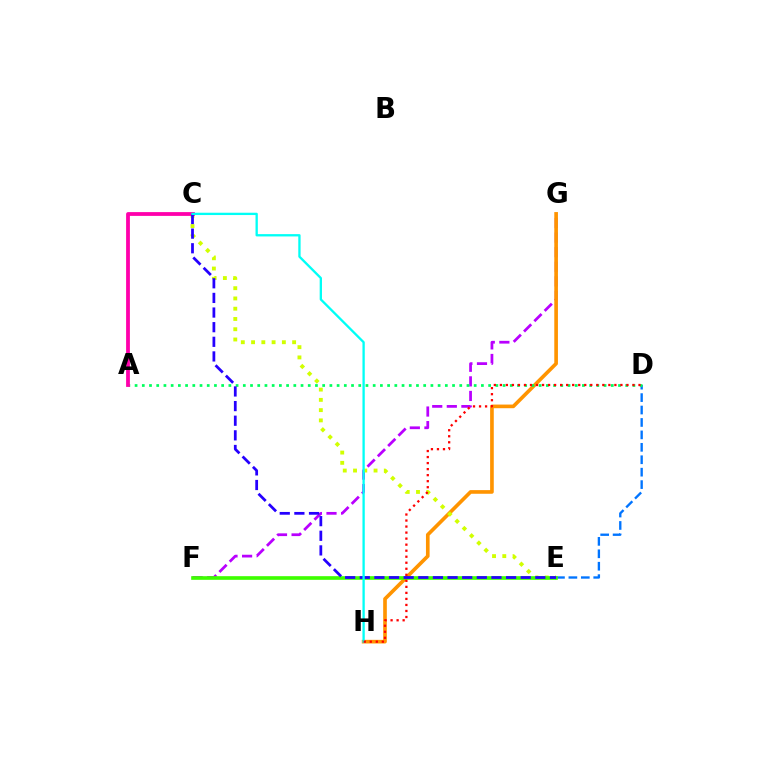{('D', 'E'): [{'color': '#0074ff', 'line_style': 'dashed', 'thickness': 1.69}], ('F', 'G'): [{'color': '#b900ff', 'line_style': 'dashed', 'thickness': 1.98}], ('G', 'H'): [{'color': '#ff9400', 'line_style': 'solid', 'thickness': 2.63}], ('C', 'E'): [{'color': '#d1ff00', 'line_style': 'dotted', 'thickness': 2.79}, {'color': '#2500ff', 'line_style': 'dashed', 'thickness': 1.99}], ('E', 'F'): [{'color': '#3dff00', 'line_style': 'solid', 'thickness': 2.63}], ('A', 'D'): [{'color': '#00ff5c', 'line_style': 'dotted', 'thickness': 1.96}], ('A', 'C'): [{'color': '#ff00ac', 'line_style': 'solid', 'thickness': 2.73}], ('C', 'H'): [{'color': '#00fff6', 'line_style': 'solid', 'thickness': 1.67}], ('D', 'H'): [{'color': '#ff0000', 'line_style': 'dotted', 'thickness': 1.64}]}